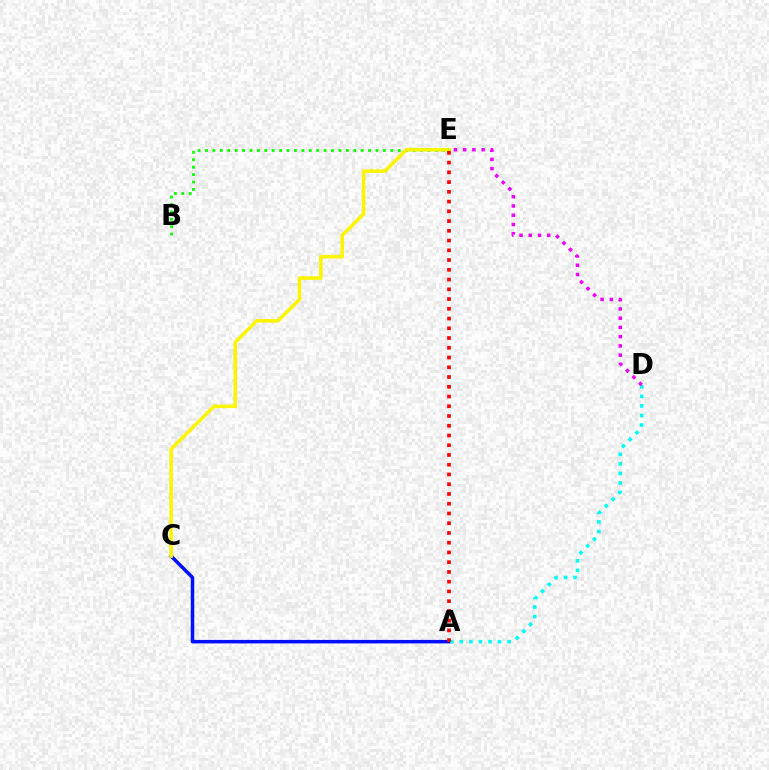{('A', 'C'): [{'color': '#0010ff', 'line_style': 'solid', 'thickness': 2.52}], ('A', 'D'): [{'color': '#00fff6', 'line_style': 'dotted', 'thickness': 2.6}], ('B', 'E'): [{'color': '#08ff00', 'line_style': 'dotted', 'thickness': 2.01}], ('C', 'E'): [{'color': '#fcf500', 'line_style': 'solid', 'thickness': 2.56}], ('A', 'E'): [{'color': '#ff0000', 'line_style': 'dotted', 'thickness': 2.65}], ('D', 'E'): [{'color': '#ee00ff', 'line_style': 'dotted', 'thickness': 2.51}]}